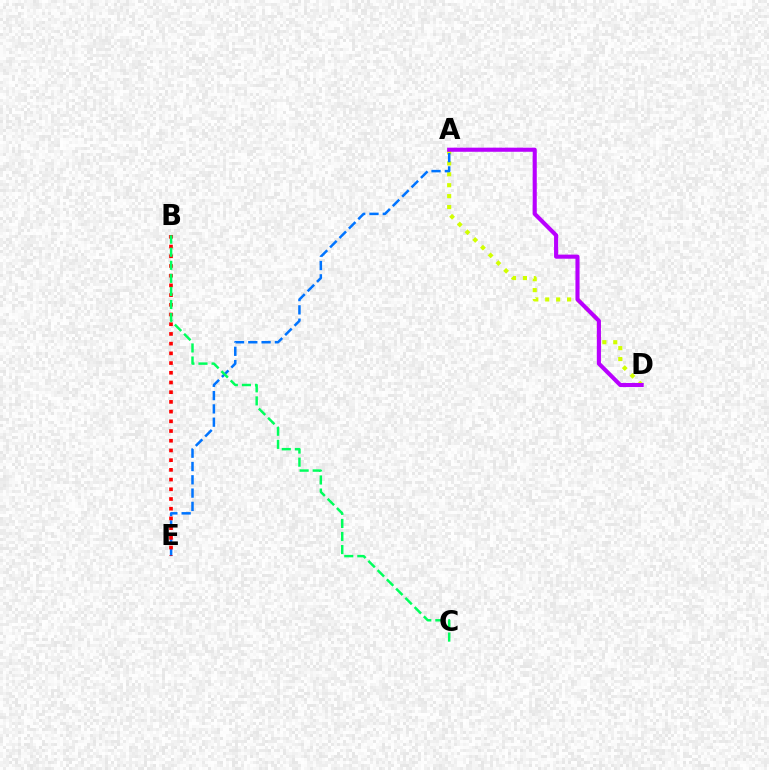{('A', 'D'): [{'color': '#d1ff00', 'line_style': 'dotted', 'thickness': 2.97}, {'color': '#b900ff', 'line_style': 'solid', 'thickness': 2.95}], ('A', 'E'): [{'color': '#0074ff', 'line_style': 'dashed', 'thickness': 1.81}], ('B', 'E'): [{'color': '#ff0000', 'line_style': 'dotted', 'thickness': 2.64}], ('B', 'C'): [{'color': '#00ff5c', 'line_style': 'dashed', 'thickness': 1.78}]}